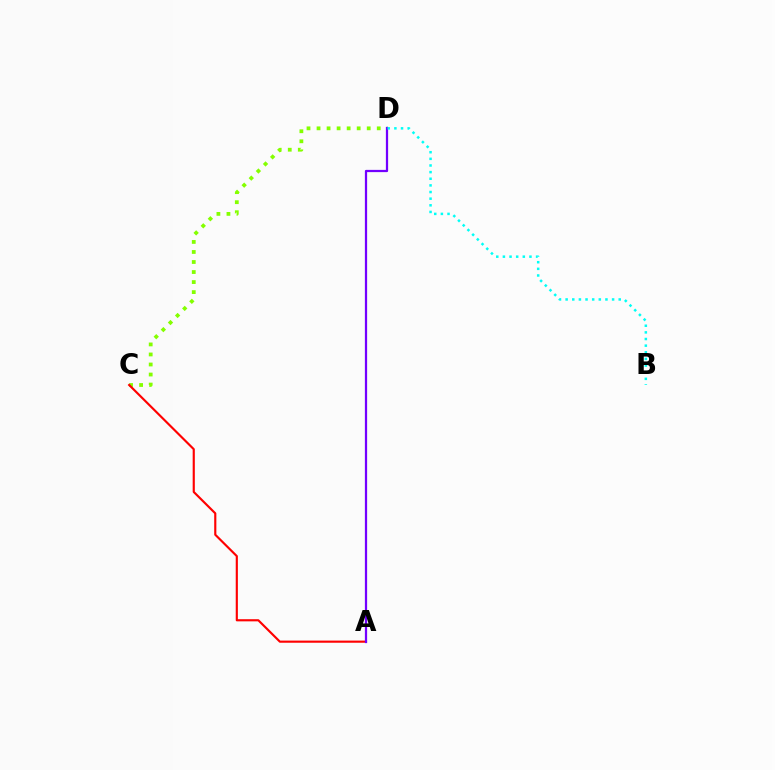{('C', 'D'): [{'color': '#84ff00', 'line_style': 'dotted', 'thickness': 2.73}], ('A', 'C'): [{'color': '#ff0000', 'line_style': 'solid', 'thickness': 1.55}], ('A', 'D'): [{'color': '#7200ff', 'line_style': 'solid', 'thickness': 1.62}], ('B', 'D'): [{'color': '#00fff6', 'line_style': 'dotted', 'thickness': 1.8}]}